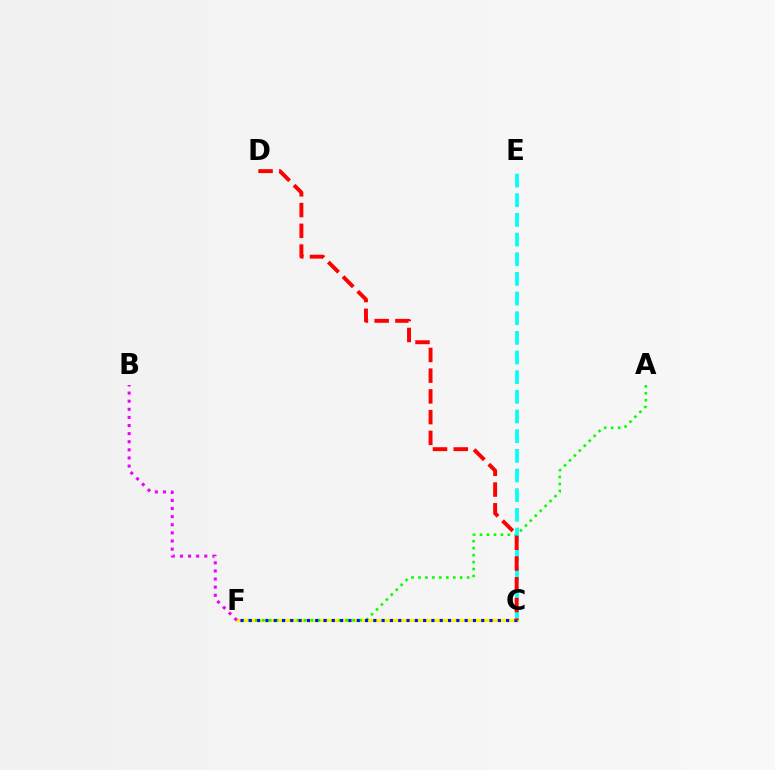{('C', 'F'): [{'color': '#fcf500', 'line_style': 'solid', 'thickness': 2.33}, {'color': '#0010ff', 'line_style': 'dotted', 'thickness': 2.26}], ('A', 'F'): [{'color': '#08ff00', 'line_style': 'dotted', 'thickness': 1.89}], ('B', 'F'): [{'color': '#ee00ff', 'line_style': 'dotted', 'thickness': 2.2}], ('C', 'E'): [{'color': '#00fff6', 'line_style': 'dashed', 'thickness': 2.67}], ('C', 'D'): [{'color': '#ff0000', 'line_style': 'dashed', 'thickness': 2.82}]}